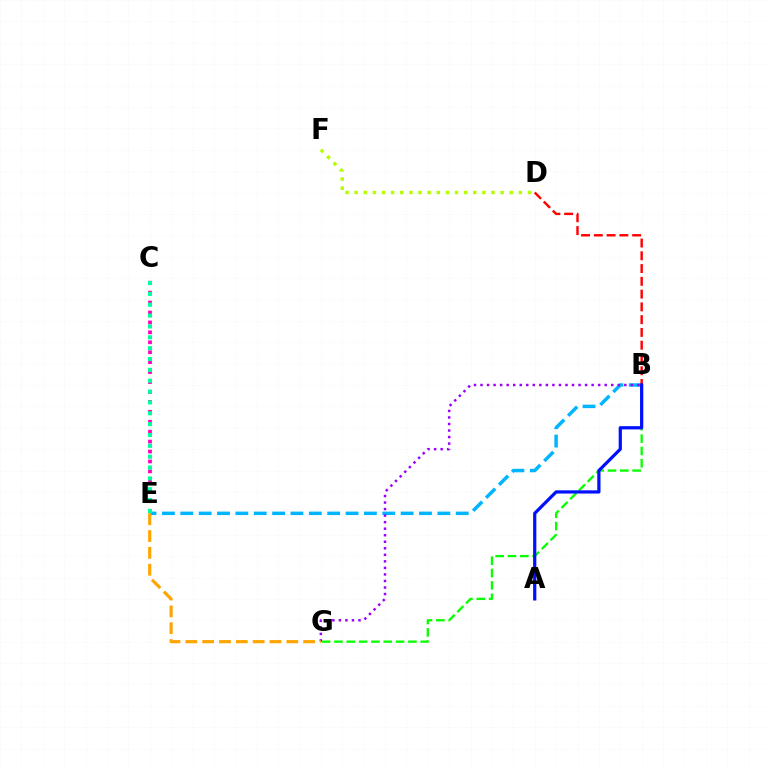{('C', 'E'): [{'color': '#ff00bd', 'line_style': 'dotted', 'thickness': 2.7}, {'color': '#00ff9d', 'line_style': 'dotted', 'thickness': 2.95}], ('B', 'G'): [{'color': '#08ff00', 'line_style': 'dashed', 'thickness': 1.67}, {'color': '#9b00ff', 'line_style': 'dotted', 'thickness': 1.78}], ('B', 'E'): [{'color': '#00b5ff', 'line_style': 'dashed', 'thickness': 2.49}], ('D', 'F'): [{'color': '#b3ff00', 'line_style': 'dotted', 'thickness': 2.48}], ('B', 'D'): [{'color': '#ff0000', 'line_style': 'dashed', 'thickness': 1.73}], ('A', 'B'): [{'color': '#0010ff', 'line_style': 'solid', 'thickness': 2.32}], ('E', 'G'): [{'color': '#ffa500', 'line_style': 'dashed', 'thickness': 2.29}]}